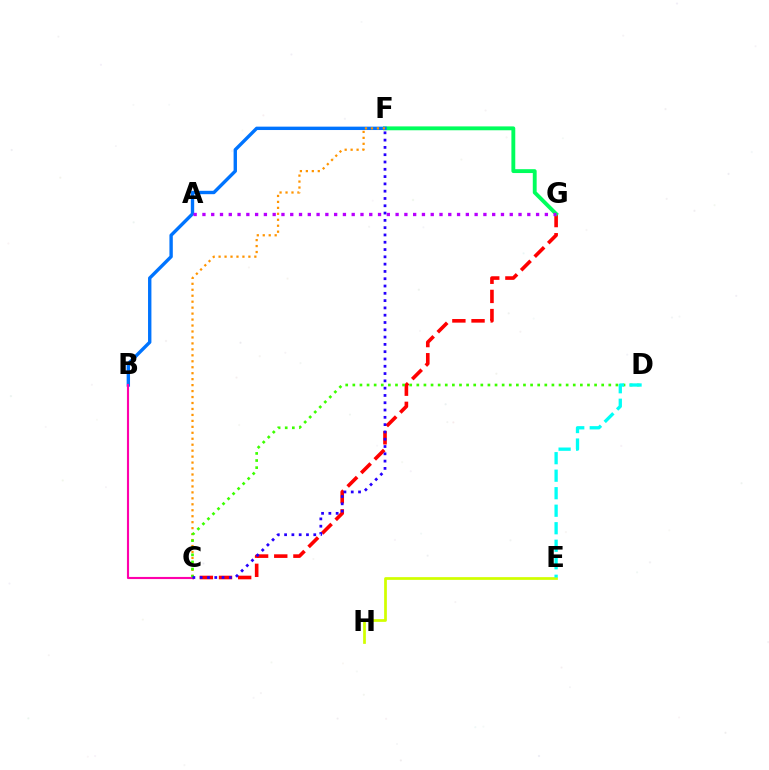{('C', 'G'): [{'color': '#ff0000', 'line_style': 'dashed', 'thickness': 2.6}], ('F', 'G'): [{'color': '#00ff5c', 'line_style': 'solid', 'thickness': 2.78}], ('B', 'F'): [{'color': '#0074ff', 'line_style': 'solid', 'thickness': 2.43}], ('A', 'G'): [{'color': '#b900ff', 'line_style': 'dotted', 'thickness': 2.39}], ('E', 'H'): [{'color': '#d1ff00', 'line_style': 'solid', 'thickness': 1.97}], ('B', 'C'): [{'color': '#ff00ac', 'line_style': 'solid', 'thickness': 1.53}], ('C', 'F'): [{'color': '#ff9400', 'line_style': 'dotted', 'thickness': 1.62}, {'color': '#2500ff', 'line_style': 'dotted', 'thickness': 1.98}], ('C', 'D'): [{'color': '#3dff00', 'line_style': 'dotted', 'thickness': 1.93}], ('D', 'E'): [{'color': '#00fff6', 'line_style': 'dashed', 'thickness': 2.38}]}